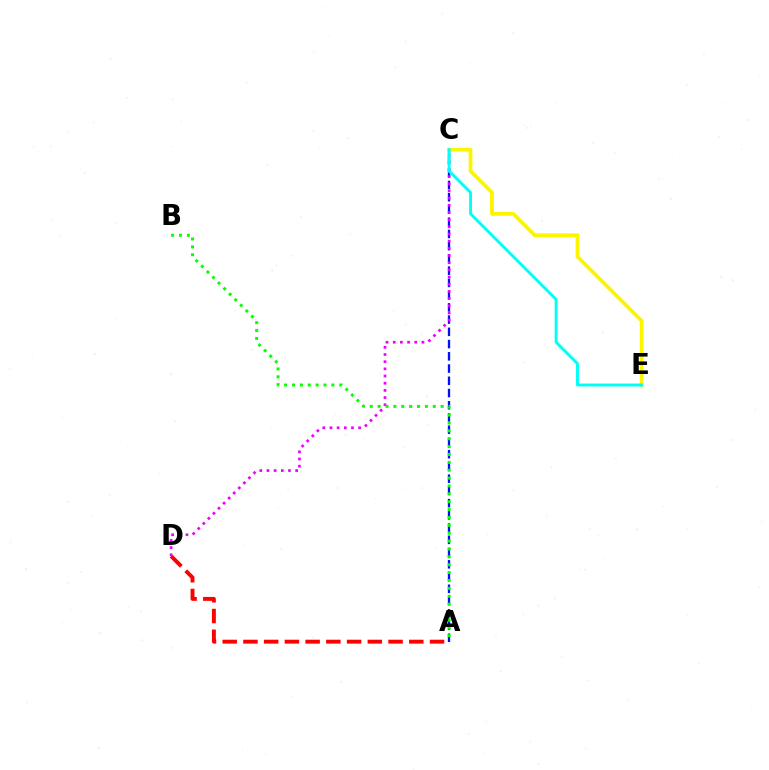{('A', 'C'): [{'color': '#0010ff', 'line_style': 'dashed', 'thickness': 1.66}], ('A', 'D'): [{'color': '#ff0000', 'line_style': 'dashed', 'thickness': 2.82}], ('C', 'D'): [{'color': '#ee00ff', 'line_style': 'dotted', 'thickness': 1.95}], ('C', 'E'): [{'color': '#fcf500', 'line_style': 'solid', 'thickness': 2.71}, {'color': '#00fff6', 'line_style': 'solid', 'thickness': 2.1}], ('A', 'B'): [{'color': '#08ff00', 'line_style': 'dotted', 'thickness': 2.14}]}